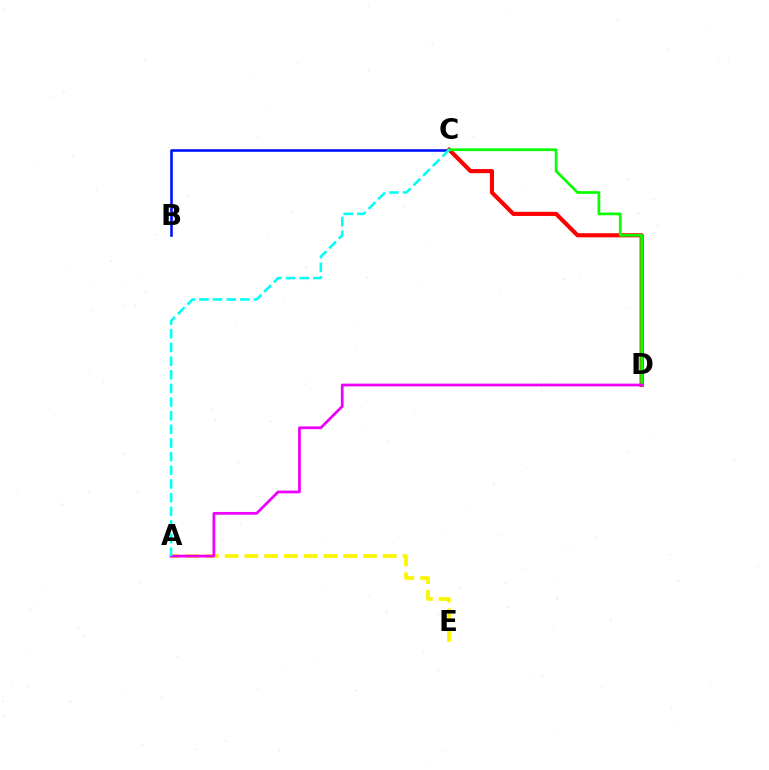{('B', 'C'): [{'color': '#0010ff', 'line_style': 'solid', 'thickness': 1.87}], ('C', 'D'): [{'color': '#ff0000', 'line_style': 'solid', 'thickness': 2.97}, {'color': '#08ff00', 'line_style': 'solid', 'thickness': 1.97}], ('A', 'E'): [{'color': '#fcf500', 'line_style': 'dashed', 'thickness': 2.69}], ('A', 'D'): [{'color': '#ee00ff', 'line_style': 'solid', 'thickness': 1.98}], ('A', 'C'): [{'color': '#00fff6', 'line_style': 'dashed', 'thickness': 1.85}]}